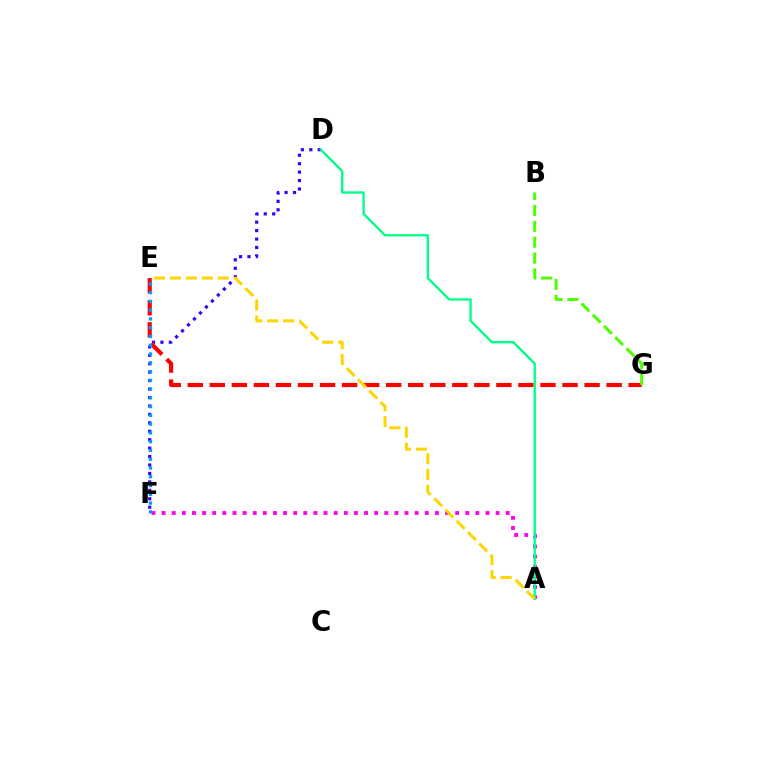{('D', 'F'): [{'color': '#3700ff', 'line_style': 'dotted', 'thickness': 2.29}], ('E', 'G'): [{'color': '#ff0000', 'line_style': 'dashed', 'thickness': 2.99}], ('E', 'F'): [{'color': '#009eff', 'line_style': 'dotted', 'thickness': 2.38}], ('A', 'F'): [{'color': '#ff00ed', 'line_style': 'dotted', 'thickness': 2.75}], ('A', 'D'): [{'color': '#00ff86', 'line_style': 'solid', 'thickness': 1.68}], ('B', 'G'): [{'color': '#4fff00', 'line_style': 'dashed', 'thickness': 2.16}], ('A', 'E'): [{'color': '#ffd500', 'line_style': 'dashed', 'thickness': 2.17}]}